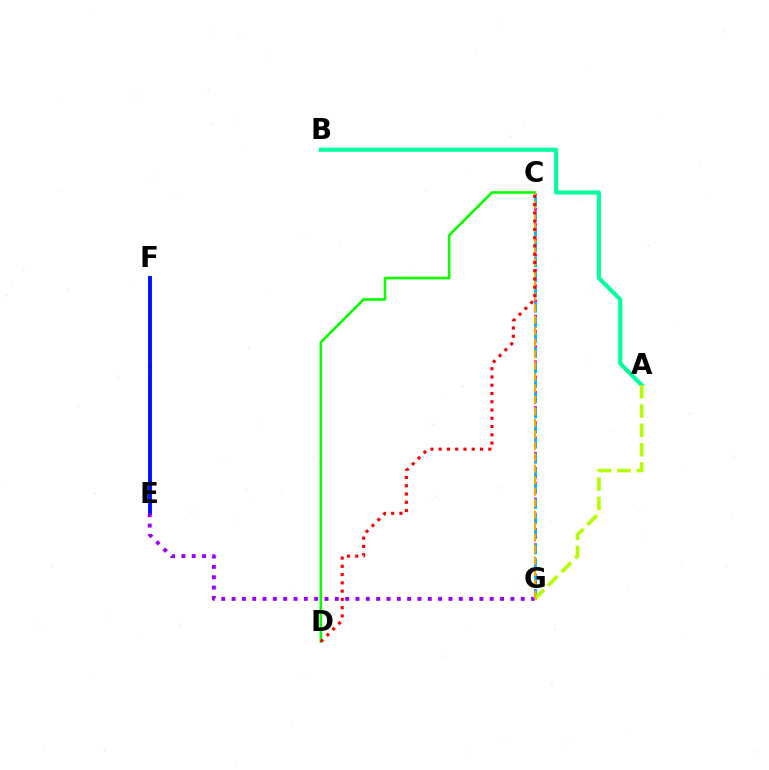{('A', 'B'): [{'color': '#00ff9d', 'line_style': 'solid', 'thickness': 2.96}], ('C', 'D'): [{'color': '#08ff00', 'line_style': 'solid', 'thickness': 1.86}, {'color': '#ff0000', 'line_style': 'dotted', 'thickness': 2.25}], ('E', 'F'): [{'color': '#0010ff', 'line_style': 'solid', 'thickness': 2.81}], ('E', 'G'): [{'color': '#9b00ff', 'line_style': 'dotted', 'thickness': 2.81}], ('C', 'G'): [{'color': '#ff00bd', 'line_style': 'dotted', 'thickness': 2.07}, {'color': '#00b5ff', 'line_style': 'dashed', 'thickness': 2.05}, {'color': '#ffa500', 'line_style': 'dashed', 'thickness': 1.56}], ('A', 'G'): [{'color': '#b3ff00', 'line_style': 'dashed', 'thickness': 2.62}]}